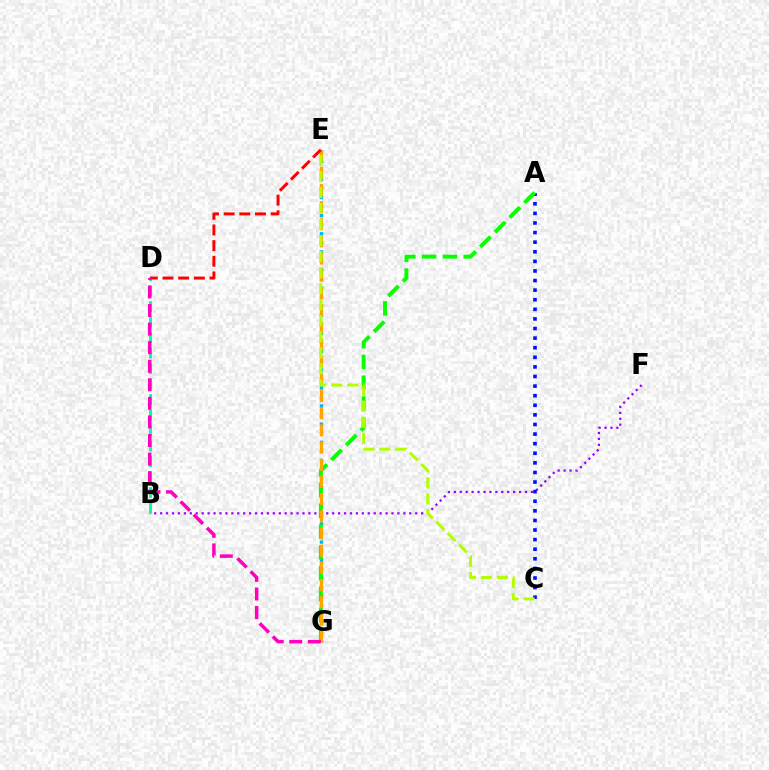{('E', 'G'): [{'color': '#00b5ff', 'line_style': 'dotted', 'thickness': 2.46}, {'color': '#ffa500', 'line_style': 'dashed', 'thickness': 2.33}], ('B', 'F'): [{'color': '#9b00ff', 'line_style': 'dotted', 'thickness': 1.61}], ('B', 'D'): [{'color': '#00ff9d', 'line_style': 'dashed', 'thickness': 2.11}], ('A', 'C'): [{'color': '#0010ff', 'line_style': 'dotted', 'thickness': 2.61}], ('A', 'G'): [{'color': '#08ff00', 'line_style': 'dashed', 'thickness': 2.83}], ('D', 'E'): [{'color': '#ff0000', 'line_style': 'dashed', 'thickness': 2.13}], ('C', 'E'): [{'color': '#b3ff00', 'line_style': 'dashed', 'thickness': 2.18}], ('D', 'G'): [{'color': '#ff00bd', 'line_style': 'dashed', 'thickness': 2.52}]}